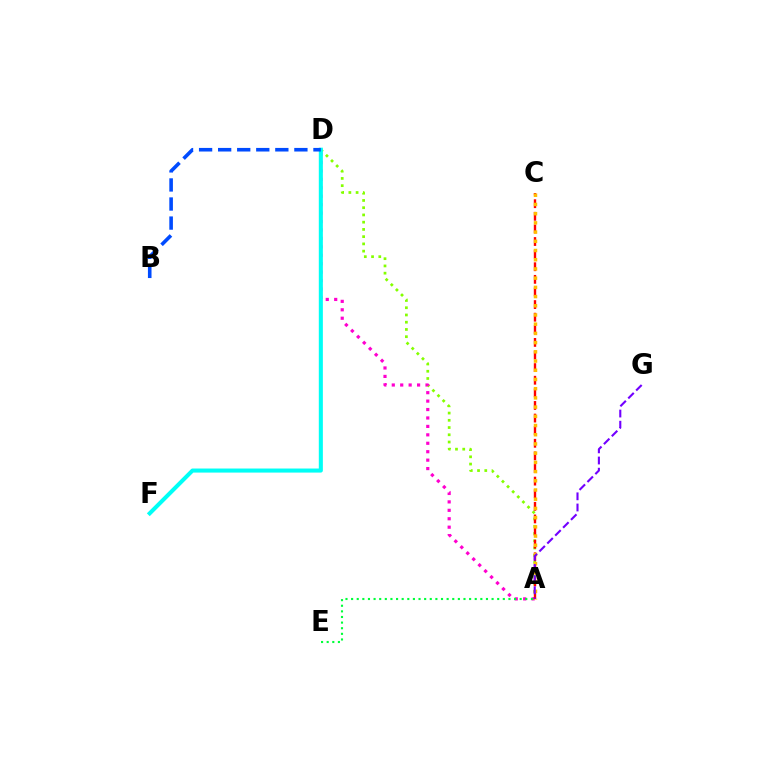{('A', 'D'): [{'color': '#84ff00', 'line_style': 'dotted', 'thickness': 1.97}, {'color': '#ff00cf', 'line_style': 'dotted', 'thickness': 2.29}], ('D', 'F'): [{'color': '#00fff6', 'line_style': 'solid', 'thickness': 2.92}], ('A', 'C'): [{'color': '#ff0000', 'line_style': 'dashed', 'thickness': 1.71}, {'color': '#ffbd00', 'line_style': 'dotted', 'thickness': 2.5}], ('A', 'G'): [{'color': '#7200ff', 'line_style': 'dashed', 'thickness': 1.52}], ('A', 'E'): [{'color': '#00ff39', 'line_style': 'dotted', 'thickness': 1.53}], ('B', 'D'): [{'color': '#004bff', 'line_style': 'dashed', 'thickness': 2.59}]}